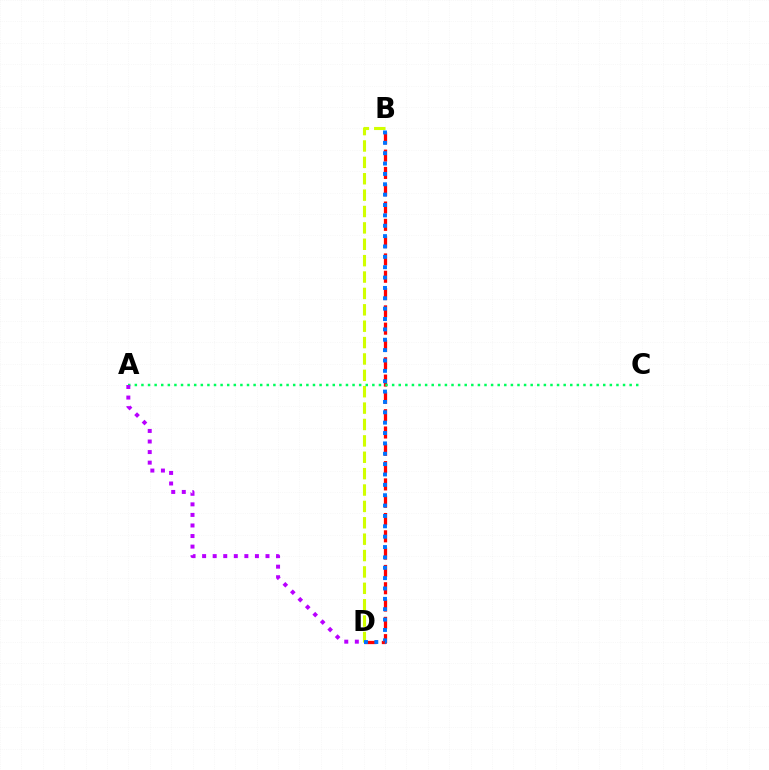{('B', 'D'): [{'color': '#d1ff00', 'line_style': 'dashed', 'thickness': 2.23}, {'color': '#ff0000', 'line_style': 'dashed', 'thickness': 2.35}, {'color': '#0074ff', 'line_style': 'dotted', 'thickness': 2.82}], ('A', 'C'): [{'color': '#00ff5c', 'line_style': 'dotted', 'thickness': 1.79}], ('A', 'D'): [{'color': '#b900ff', 'line_style': 'dotted', 'thickness': 2.87}]}